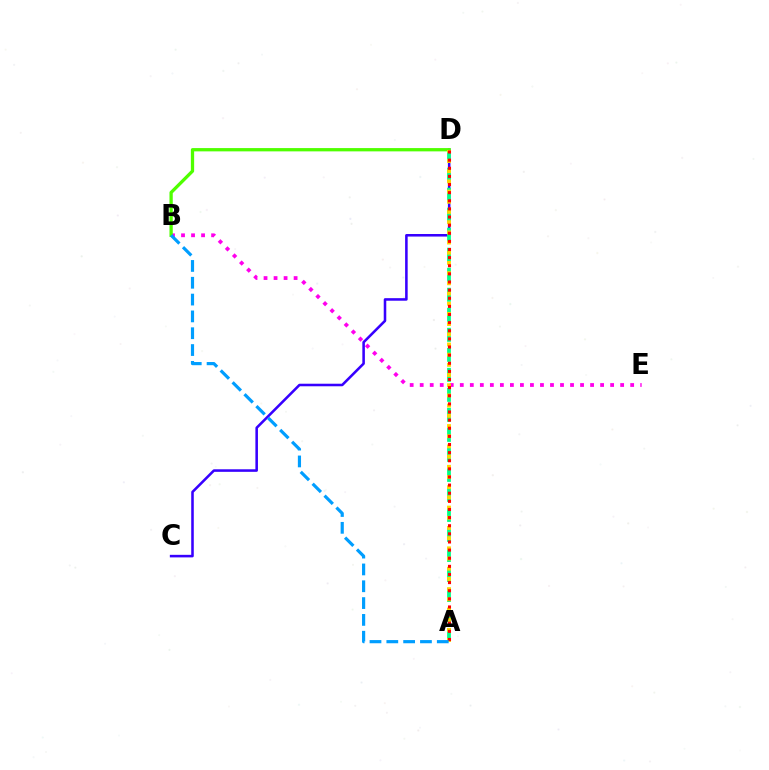{('B', 'E'): [{'color': '#ff00ed', 'line_style': 'dotted', 'thickness': 2.72}], ('C', 'D'): [{'color': '#3700ff', 'line_style': 'solid', 'thickness': 1.84}], ('B', 'D'): [{'color': '#4fff00', 'line_style': 'solid', 'thickness': 2.36}], ('A', 'D'): [{'color': '#00ff86', 'line_style': 'dashed', 'thickness': 2.72}, {'color': '#ffd500', 'line_style': 'dotted', 'thickness': 2.77}, {'color': '#ff0000', 'line_style': 'dotted', 'thickness': 2.21}], ('A', 'B'): [{'color': '#009eff', 'line_style': 'dashed', 'thickness': 2.29}]}